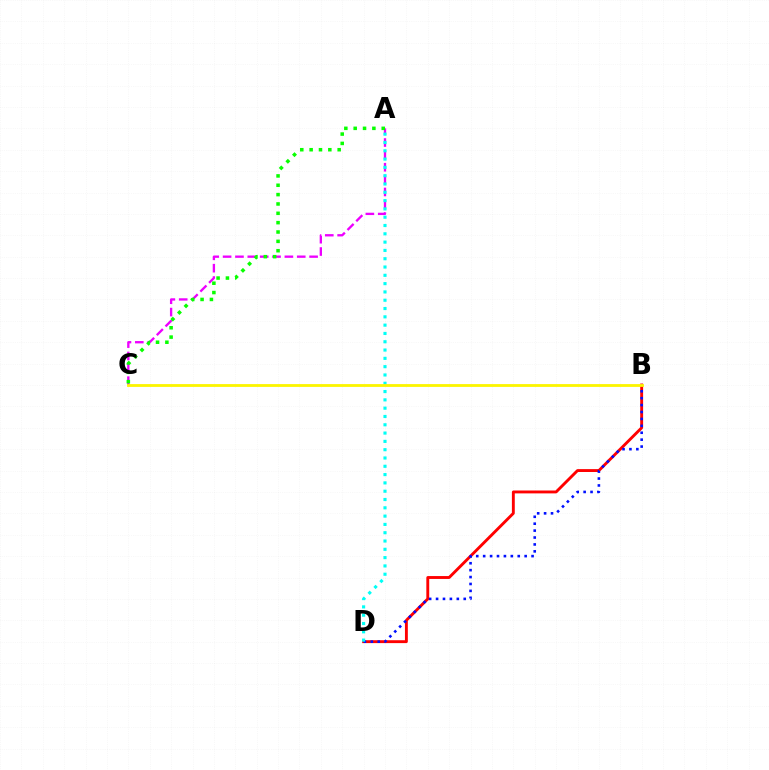{('A', 'C'): [{'color': '#ee00ff', 'line_style': 'dashed', 'thickness': 1.68}, {'color': '#08ff00', 'line_style': 'dotted', 'thickness': 2.54}], ('B', 'D'): [{'color': '#ff0000', 'line_style': 'solid', 'thickness': 2.08}, {'color': '#0010ff', 'line_style': 'dotted', 'thickness': 1.88}], ('A', 'D'): [{'color': '#00fff6', 'line_style': 'dotted', 'thickness': 2.26}], ('B', 'C'): [{'color': '#fcf500', 'line_style': 'solid', 'thickness': 2.02}]}